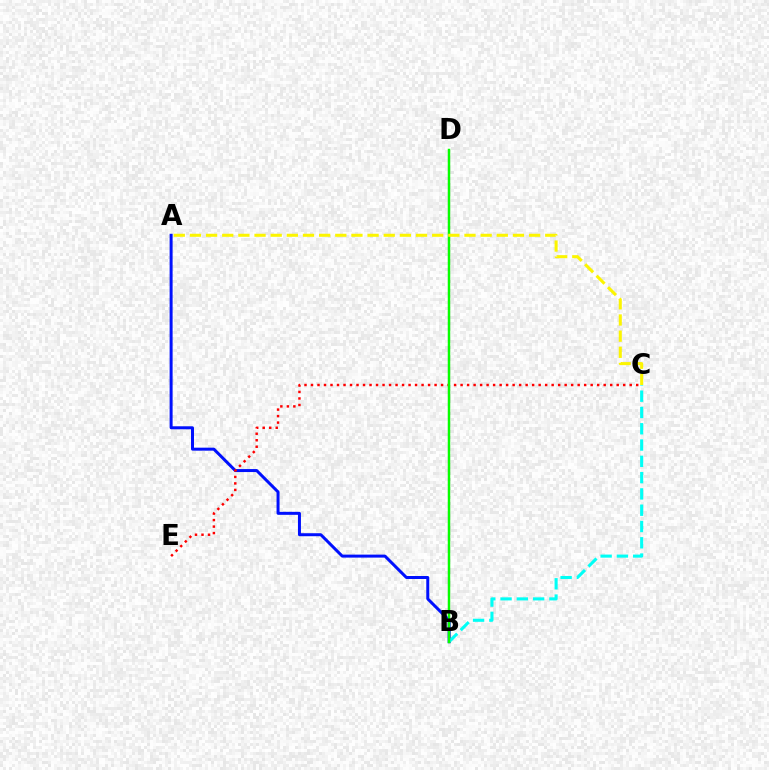{('A', 'B'): [{'color': '#0010ff', 'line_style': 'solid', 'thickness': 2.15}], ('B', 'C'): [{'color': '#00fff6', 'line_style': 'dashed', 'thickness': 2.21}], ('B', 'D'): [{'color': '#ee00ff', 'line_style': 'dashed', 'thickness': 1.51}, {'color': '#08ff00', 'line_style': 'solid', 'thickness': 1.78}], ('C', 'E'): [{'color': '#ff0000', 'line_style': 'dotted', 'thickness': 1.77}], ('A', 'C'): [{'color': '#fcf500', 'line_style': 'dashed', 'thickness': 2.19}]}